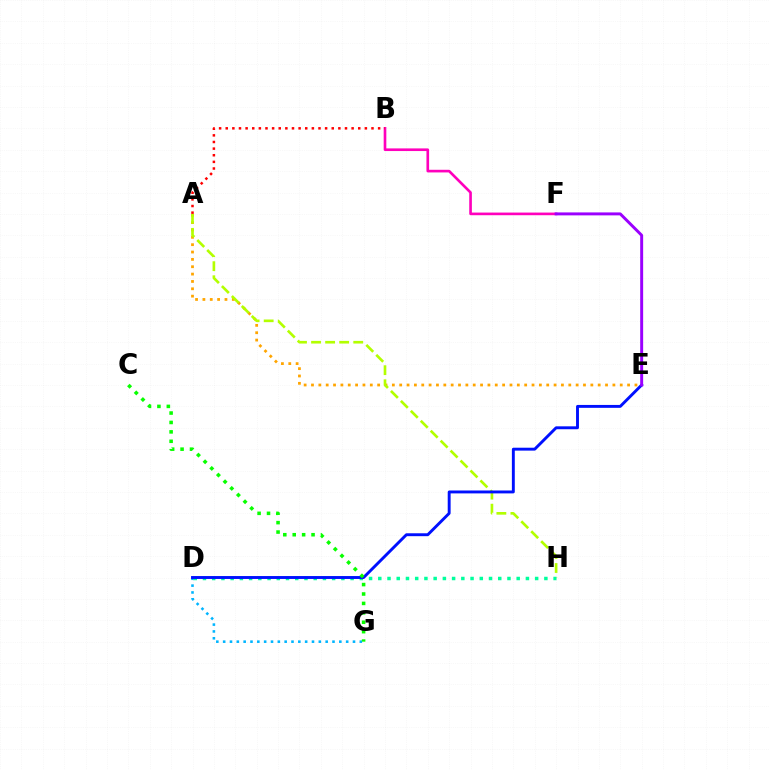{('A', 'E'): [{'color': '#ffa500', 'line_style': 'dotted', 'thickness': 2.0}], ('A', 'H'): [{'color': '#b3ff00', 'line_style': 'dashed', 'thickness': 1.91}], ('D', 'H'): [{'color': '#00ff9d', 'line_style': 'dotted', 'thickness': 2.51}], ('B', 'F'): [{'color': '#ff00bd', 'line_style': 'solid', 'thickness': 1.91}], ('D', 'G'): [{'color': '#00b5ff', 'line_style': 'dotted', 'thickness': 1.86}], ('D', 'E'): [{'color': '#0010ff', 'line_style': 'solid', 'thickness': 2.09}], ('A', 'B'): [{'color': '#ff0000', 'line_style': 'dotted', 'thickness': 1.8}], ('E', 'F'): [{'color': '#9b00ff', 'line_style': 'solid', 'thickness': 2.13}], ('C', 'G'): [{'color': '#08ff00', 'line_style': 'dotted', 'thickness': 2.56}]}